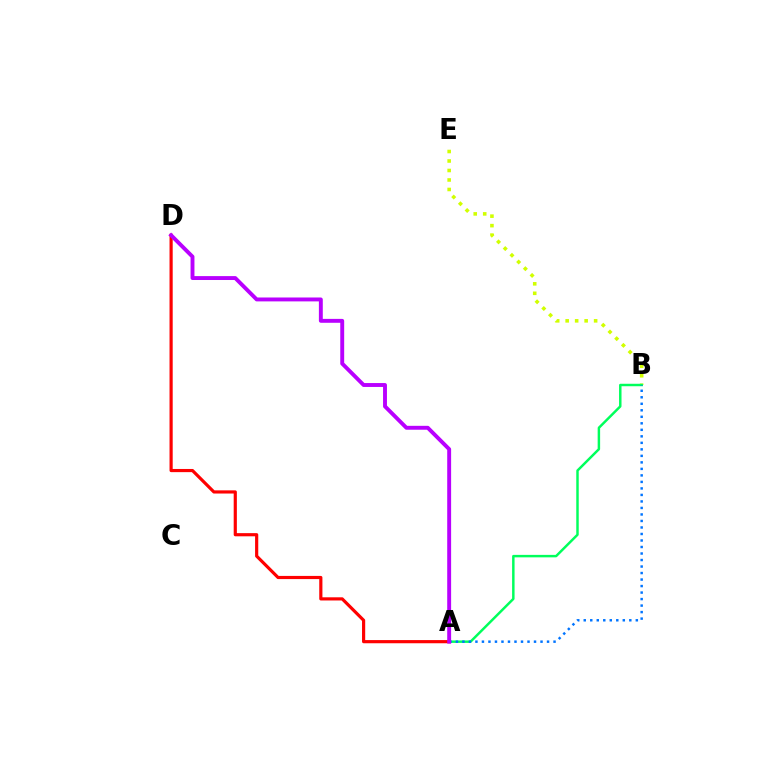{('A', 'D'): [{'color': '#ff0000', 'line_style': 'solid', 'thickness': 2.28}, {'color': '#b900ff', 'line_style': 'solid', 'thickness': 2.81}], ('B', 'E'): [{'color': '#d1ff00', 'line_style': 'dotted', 'thickness': 2.58}], ('A', 'B'): [{'color': '#00ff5c', 'line_style': 'solid', 'thickness': 1.77}, {'color': '#0074ff', 'line_style': 'dotted', 'thickness': 1.77}]}